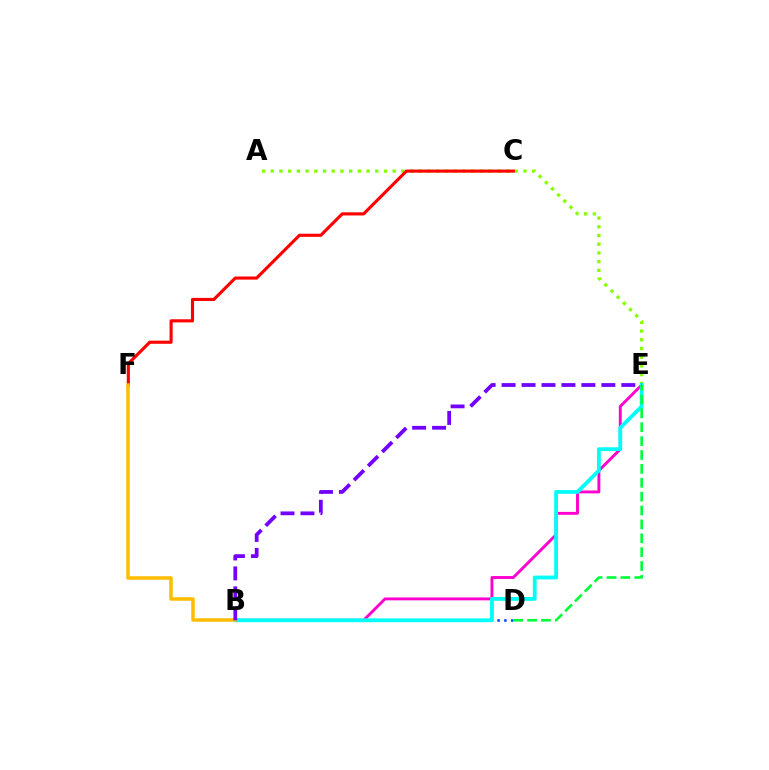{('B', 'E'): [{'color': '#ff00cf', 'line_style': 'solid', 'thickness': 2.08}, {'color': '#00fff6', 'line_style': 'solid', 'thickness': 2.76}, {'color': '#7200ff', 'line_style': 'dashed', 'thickness': 2.71}], ('B', 'D'): [{'color': '#004bff', 'line_style': 'dotted', 'thickness': 1.85}], ('A', 'E'): [{'color': '#84ff00', 'line_style': 'dotted', 'thickness': 2.37}], ('C', 'F'): [{'color': '#ff0000', 'line_style': 'solid', 'thickness': 2.24}], ('D', 'E'): [{'color': '#00ff39', 'line_style': 'dashed', 'thickness': 1.89}], ('B', 'F'): [{'color': '#ffbd00', 'line_style': 'solid', 'thickness': 2.53}]}